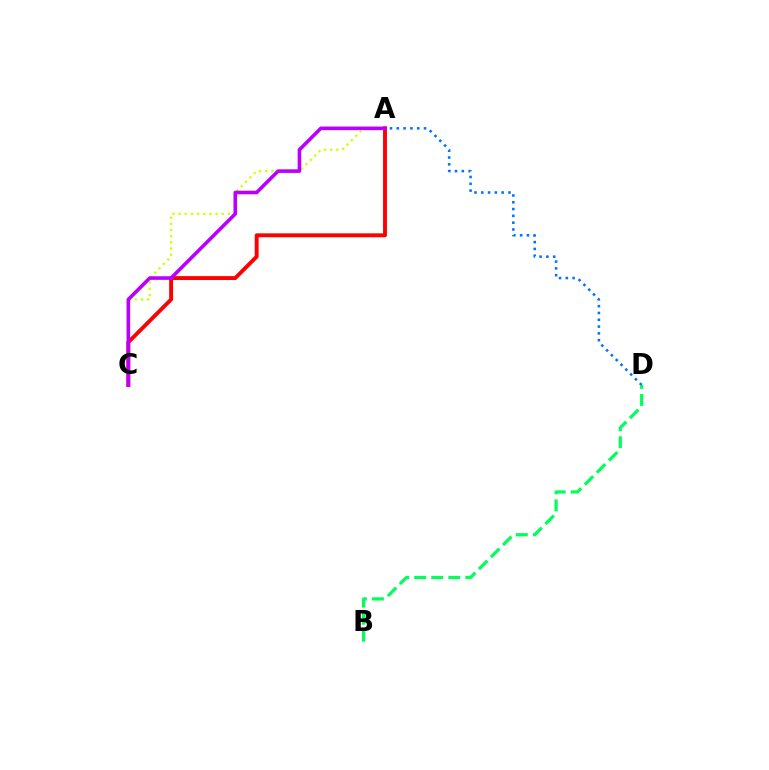{('A', 'C'): [{'color': '#d1ff00', 'line_style': 'dotted', 'thickness': 1.67}, {'color': '#ff0000', 'line_style': 'solid', 'thickness': 2.81}, {'color': '#b900ff', 'line_style': 'solid', 'thickness': 2.59}], ('A', 'D'): [{'color': '#0074ff', 'line_style': 'dotted', 'thickness': 1.85}], ('B', 'D'): [{'color': '#00ff5c', 'line_style': 'dashed', 'thickness': 2.32}]}